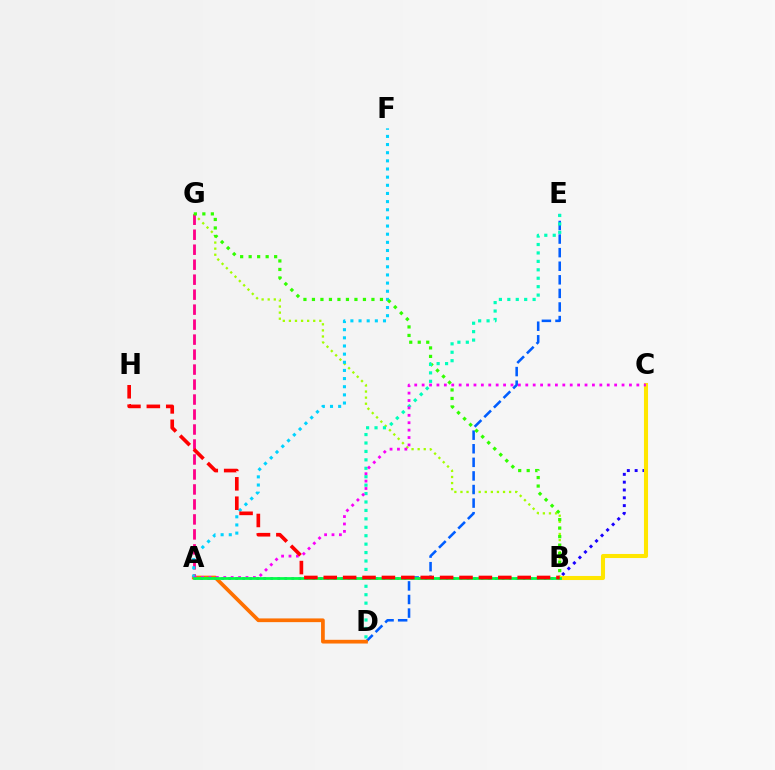{('B', 'G'): [{'color': '#a2ff00', 'line_style': 'dotted', 'thickness': 1.65}, {'color': '#31ff00', 'line_style': 'dotted', 'thickness': 2.31}], ('D', 'E'): [{'color': '#005dff', 'line_style': 'dashed', 'thickness': 1.85}, {'color': '#00ffbb', 'line_style': 'dotted', 'thickness': 2.29}], ('A', 'D'): [{'color': '#ff7000', 'line_style': 'solid', 'thickness': 2.68}], ('B', 'C'): [{'color': '#1900ff', 'line_style': 'dotted', 'thickness': 2.12}, {'color': '#ffe600', 'line_style': 'solid', 'thickness': 2.93}], ('A', 'G'): [{'color': '#ff0088', 'line_style': 'dashed', 'thickness': 2.04}], ('A', 'B'): [{'color': '#8a00ff', 'line_style': 'dotted', 'thickness': 1.9}, {'color': '#00ff45', 'line_style': 'solid', 'thickness': 1.99}], ('A', 'F'): [{'color': '#00d3ff', 'line_style': 'dotted', 'thickness': 2.21}], ('A', 'C'): [{'color': '#fa00f9', 'line_style': 'dotted', 'thickness': 2.01}], ('B', 'H'): [{'color': '#ff0000', 'line_style': 'dashed', 'thickness': 2.63}]}